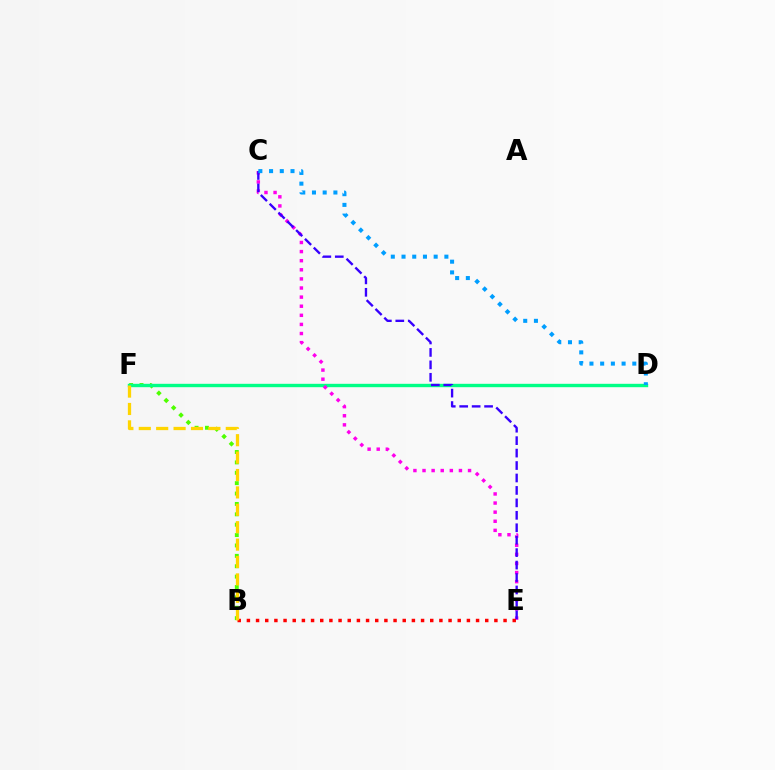{('B', 'F'): [{'color': '#4fff00', 'line_style': 'dotted', 'thickness': 2.82}, {'color': '#ffd500', 'line_style': 'dashed', 'thickness': 2.36}], ('D', 'F'): [{'color': '#00ff86', 'line_style': 'solid', 'thickness': 2.43}], ('C', 'E'): [{'color': '#ff00ed', 'line_style': 'dotted', 'thickness': 2.47}, {'color': '#3700ff', 'line_style': 'dashed', 'thickness': 1.69}], ('B', 'E'): [{'color': '#ff0000', 'line_style': 'dotted', 'thickness': 2.49}], ('C', 'D'): [{'color': '#009eff', 'line_style': 'dotted', 'thickness': 2.91}]}